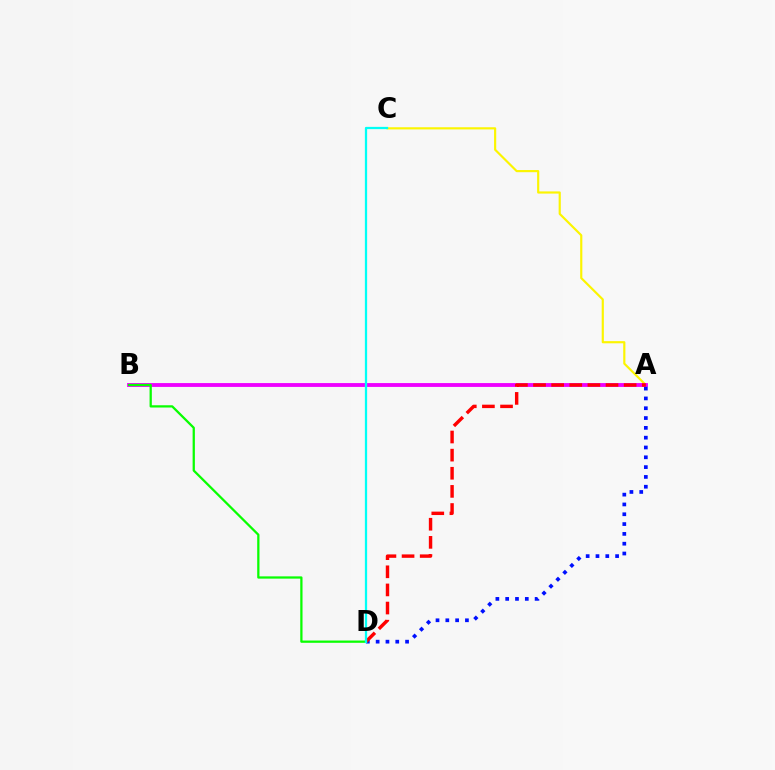{('A', 'C'): [{'color': '#fcf500', 'line_style': 'solid', 'thickness': 1.56}], ('A', 'B'): [{'color': '#ee00ff', 'line_style': 'solid', 'thickness': 2.77}], ('A', 'D'): [{'color': '#0010ff', 'line_style': 'dotted', 'thickness': 2.67}, {'color': '#ff0000', 'line_style': 'dashed', 'thickness': 2.46}], ('B', 'D'): [{'color': '#08ff00', 'line_style': 'solid', 'thickness': 1.63}], ('C', 'D'): [{'color': '#00fff6', 'line_style': 'solid', 'thickness': 1.63}]}